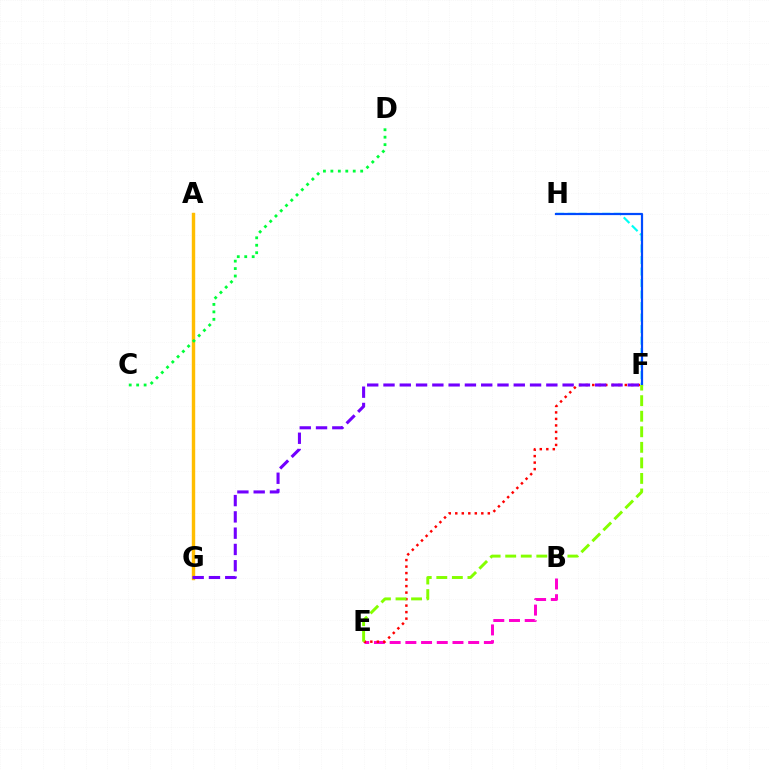{('F', 'H'): [{'color': '#00fff6', 'line_style': 'dashed', 'thickness': 1.56}, {'color': '#004bff', 'line_style': 'solid', 'thickness': 1.59}], ('B', 'E'): [{'color': '#ff00cf', 'line_style': 'dashed', 'thickness': 2.13}], ('E', 'F'): [{'color': '#ff0000', 'line_style': 'dotted', 'thickness': 1.77}, {'color': '#84ff00', 'line_style': 'dashed', 'thickness': 2.11}], ('A', 'G'): [{'color': '#ffbd00', 'line_style': 'solid', 'thickness': 2.46}], ('F', 'G'): [{'color': '#7200ff', 'line_style': 'dashed', 'thickness': 2.21}], ('C', 'D'): [{'color': '#00ff39', 'line_style': 'dotted', 'thickness': 2.02}]}